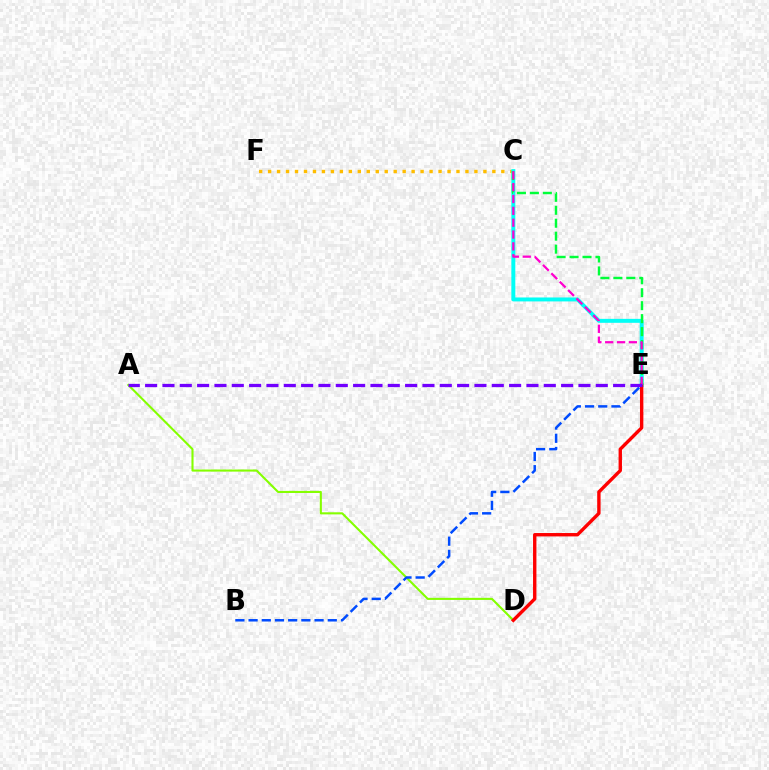{('C', 'F'): [{'color': '#ffbd00', 'line_style': 'dotted', 'thickness': 2.44}], ('C', 'E'): [{'color': '#00fff6', 'line_style': 'solid', 'thickness': 2.84}, {'color': '#00ff39', 'line_style': 'dashed', 'thickness': 1.76}, {'color': '#ff00cf', 'line_style': 'dashed', 'thickness': 1.61}], ('A', 'D'): [{'color': '#84ff00', 'line_style': 'solid', 'thickness': 1.51}], ('D', 'E'): [{'color': '#ff0000', 'line_style': 'solid', 'thickness': 2.43}], ('B', 'E'): [{'color': '#004bff', 'line_style': 'dashed', 'thickness': 1.79}], ('A', 'E'): [{'color': '#7200ff', 'line_style': 'dashed', 'thickness': 2.35}]}